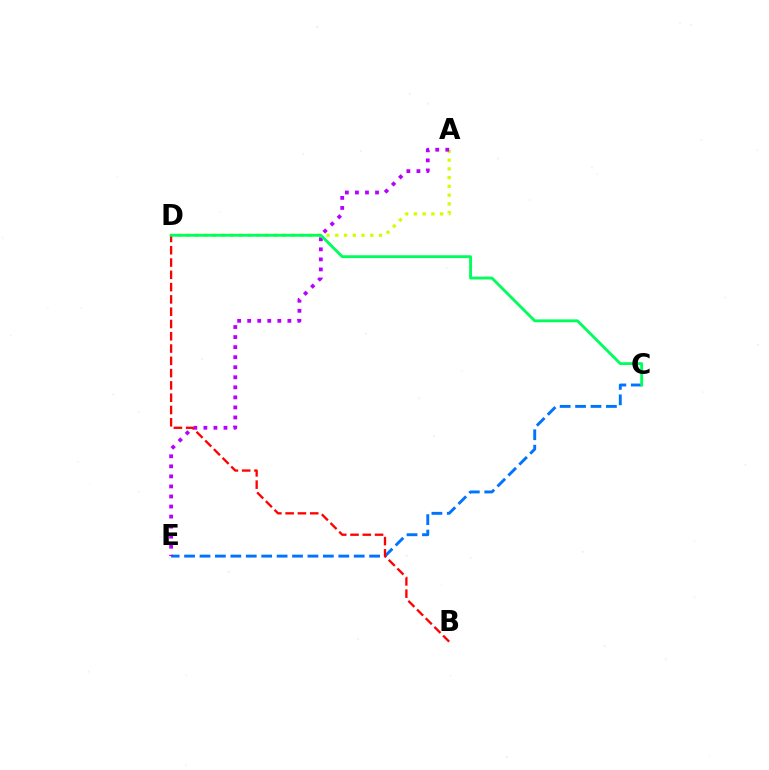{('C', 'E'): [{'color': '#0074ff', 'line_style': 'dashed', 'thickness': 2.1}], ('A', 'D'): [{'color': '#d1ff00', 'line_style': 'dotted', 'thickness': 2.38}], ('A', 'E'): [{'color': '#b900ff', 'line_style': 'dotted', 'thickness': 2.73}], ('B', 'D'): [{'color': '#ff0000', 'line_style': 'dashed', 'thickness': 1.67}], ('C', 'D'): [{'color': '#00ff5c', 'line_style': 'solid', 'thickness': 2.06}]}